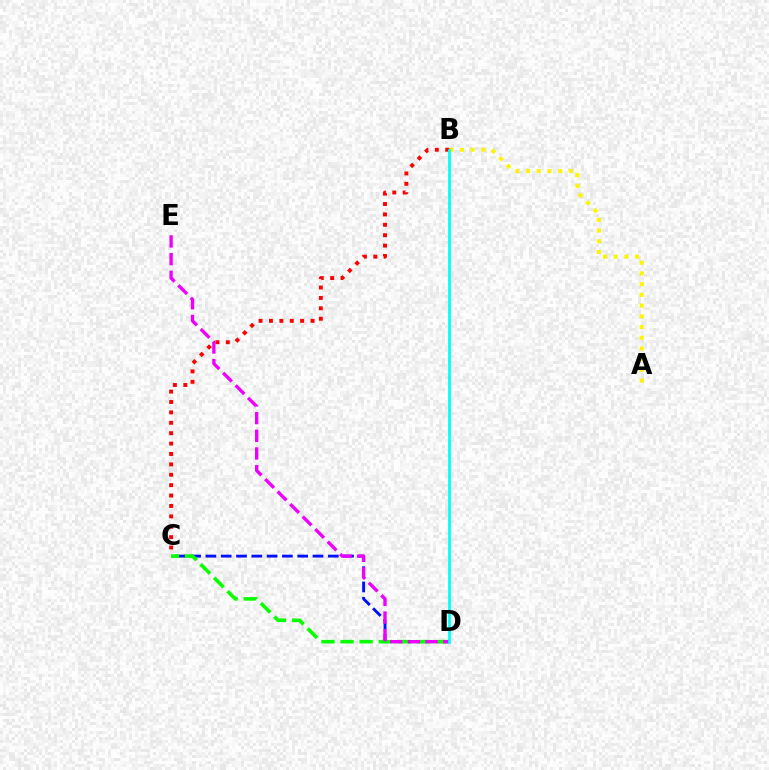{('A', 'B'): [{'color': '#fcf500', 'line_style': 'dotted', 'thickness': 2.91}], ('B', 'C'): [{'color': '#ff0000', 'line_style': 'dotted', 'thickness': 2.82}], ('C', 'D'): [{'color': '#0010ff', 'line_style': 'dashed', 'thickness': 2.08}, {'color': '#08ff00', 'line_style': 'dashed', 'thickness': 2.59}], ('D', 'E'): [{'color': '#ee00ff', 'line_style': 'dashed', 'thickness': 2.4}], ('B', 'D'): [{'color': '#00fff6', 'line_style': 'solid', 'thickness': 1.97}]}